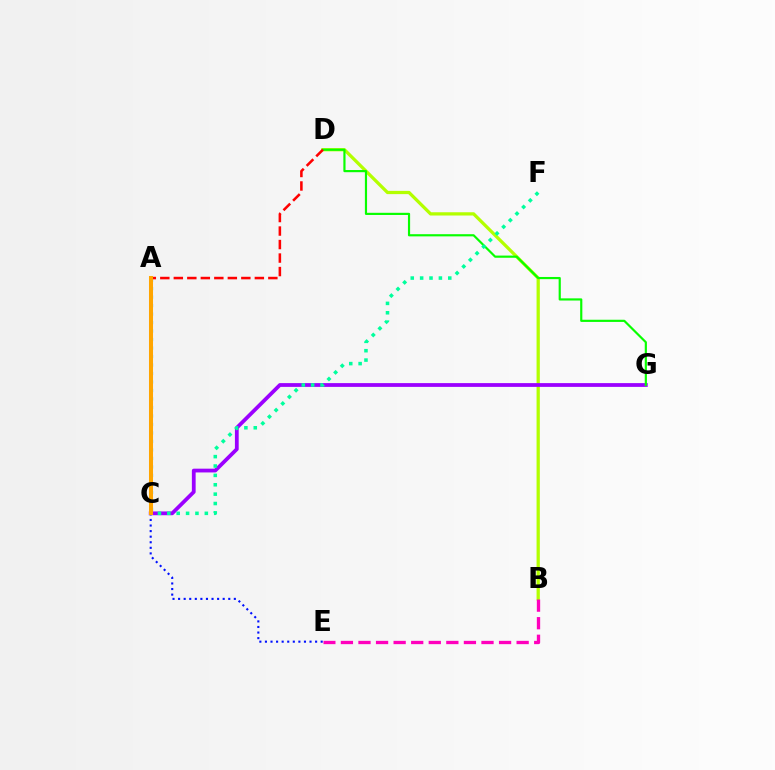{('C', 'E'): [{'color': '#0010ff', 'line_style': 'dotted', 'thickness': 1.51}], ('B', 'D'): [{'color': '#b3ff00', 'line_style': 'solid', 'thickness': 2.35}], ('C', 'G'): [{'color': '#9b00ff', 'line_style': 'solid', 'thickness': 2.72}], ('A', 'C'): [{'color': '#00b5ff', 'line_style': 'dotted', 'thickness': 2.31}, {'color': '#ffa500', 'line_style': 'solid', 'thickness': 2.9}], ('D', 'G'): [{'color': '#08ff00', 'line_style': 'solid', 'thickness': 1.57}], ('A', 'D'): [{'color': '#ff0000', 'line_style': 'dashed', 'thickness': 1.83}], ('B', 'E'): [{'color': '#ff00bd', 'line_style': 'dashed', 'thickness': 2.39}], ('C', 'F'): [{'color': '#00ff9d', 'line_style': 'dotted', 'thickness': 2.55}]}